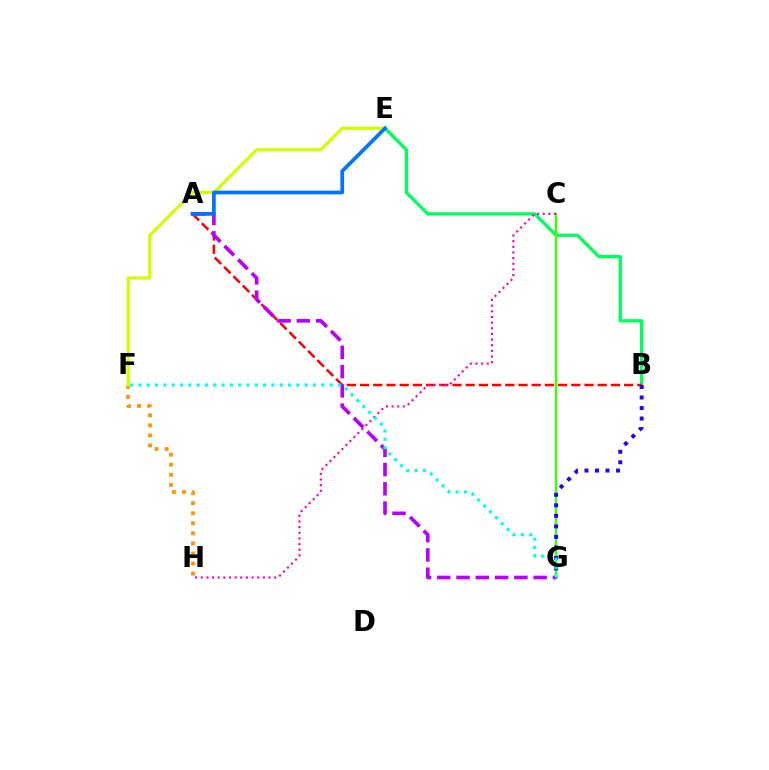{('B', 'E'): [{'color': '#00ff5c', 'line_style': 'solid', 'thickness': 2.37}], ('A', 'B'): [{'color': '#ff0000', 'line_style': 'dashed', 'thickness': 1.79}], ('F', 'H'): [{'color': '#ff9400', 'line_style': 'dotted', 'thickness': 2.74}], ('E', 'F'): [{'color': '#d1ff00', 'line_style': 'solid', 'thickness': 2.29}], ('C', 'G'): [{'color': '#3dff00', 'line_style': 'solid', 'thickness': 1.72}], ('B', 'G'): [{'color': '#2500ff', 'line_style': 'dotted', 'thickness': 2.86}], ('A', 'G'): [{'color': '#b900ff', 'line_style': 'dashed', 'thickness': 2.62}], ('A', 'E'): [{'color': '#0074ff', 'line_style': 'solid', 'thickness': 2.67}], ('C', 'H'): [{'color': '#ff00ac', 'line_style': 'dotted', 'thickness': 1.53}], ('F', 'G'): [{'color': '#00fff6', 'line_style': 'dotted', 'thickness': 2.26}]}